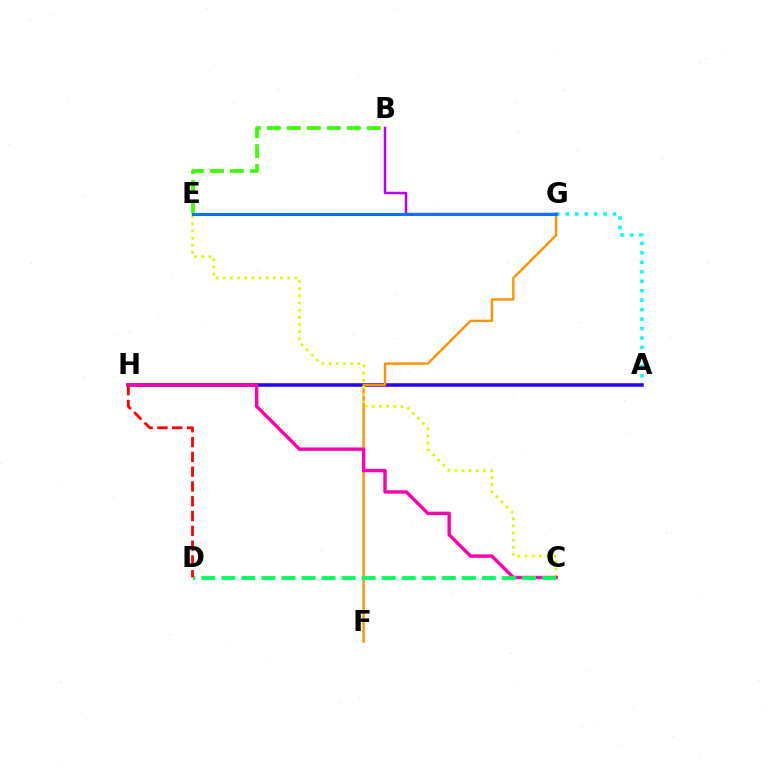{('A', 'G'): [{'color': '#00fff6', 'line_style': 'dotted', 'thickness': 2.57}], ('B', 'E'): [{'color': '#3dff00', 'line_style': 'dashed', 'thickness': 2.72}], ('A', 'H'): [{'color': '#2500ff', 'line_style': 'solid', 'thickness': 2.52}], ('F', 'G'): [{'color': '#ff9400', 'line_style': 'solid', 'thickness': 1.72}], ('C', 'E'): [{'color': '#d1ff00', 'line_style': 'dotted', 'thickness': 1.95}], ('C', 'H'): [{'color': '#ff00ac', 'line_style': 'solid', 'thickness': 2.45}], ('C', 'D'): [{'color': '#00ff5c', 'line_style': 'dashed', 'thickness': 2.72}], ('B', 'G'): [{'color': '#b900ff', 'line_style': 'solid', 'thickness': 1.79}], ('D', 'H'): [{'color': '#ff0000', 'line_style': 'dashed', 'thickness': 2.01}], ('E', 'G'): [{'color': '#0074ff', 'line_style': 'solid', 'thickness': 2.16}]}